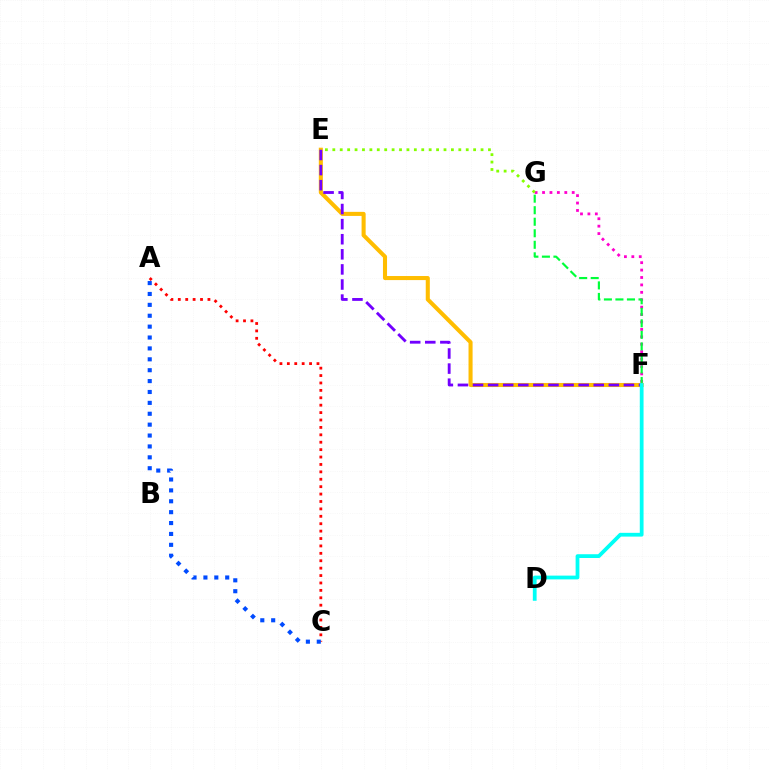{('F', 'G'): [{'color': '#ff00cf', 'line_style': 'dotted', 'thickness': 2.02}, {'color': '#00ff39', 'line_style': 'dashed', 'thickness': 1.57}], ('E', 'F'): [{'color': '#ffbd00', 'line_style': 'solid', 'thickness': 2.93}, {'color': '#7200ff', 'line_style': 'dashed', 'thickness': 2.05}], ('E', 'G'): [{'color': '#84ff00', 'line_style': 'dotted', 'thickness': 2.01}], ('A', 'C'): [{'color': '#ff0000', 'line_style': 'dotted', 'thickness': 2.01}, {'color': '#004bff', 'line_style': 'dotted', 'thickness': 2.96}], ('D', 'F'): [{'color': '#00fff6', 'line_style': 'solid', 'thickness': 2.71}]}